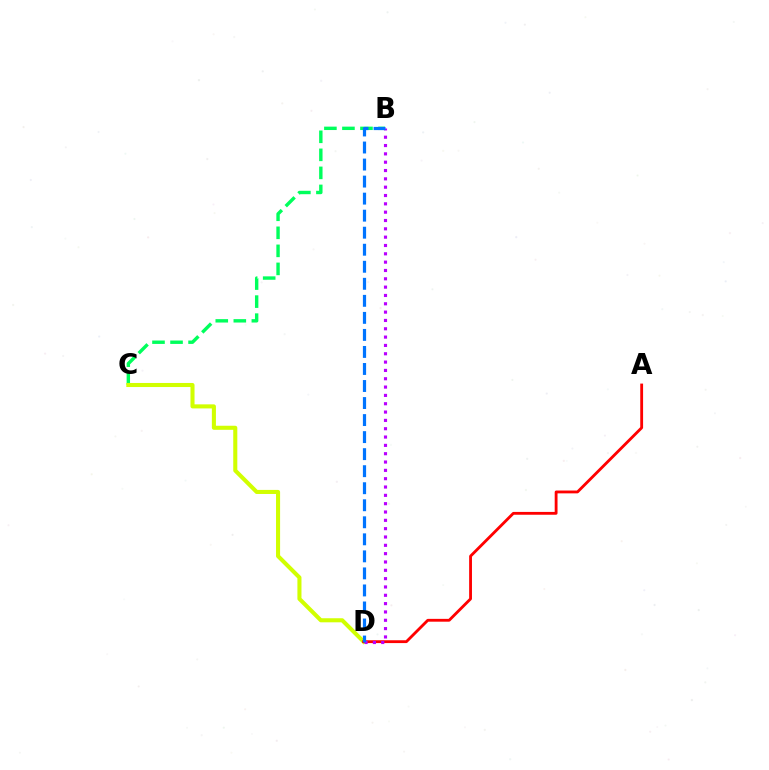{('B', 'C'): [{'color': '#00ff5c', 'line_style': 'dashed', 'thickness': 2.45}], ('C', 'D'): [{'color': '#d1ff00', 'line_style': 'solid', 'thickness': 2.93}], ('A', 'D'): [{'color': '#ff0000', 'line_style': 'solid', 'thickness': 2.04}], ('B', 'D'): [{'color': '#b900ff', 'line_style': 'dotted', 'thickness': 2.26}, {'color': '#0074ff', 'line_style': 'dashed', 'thickness': 2.31}]}